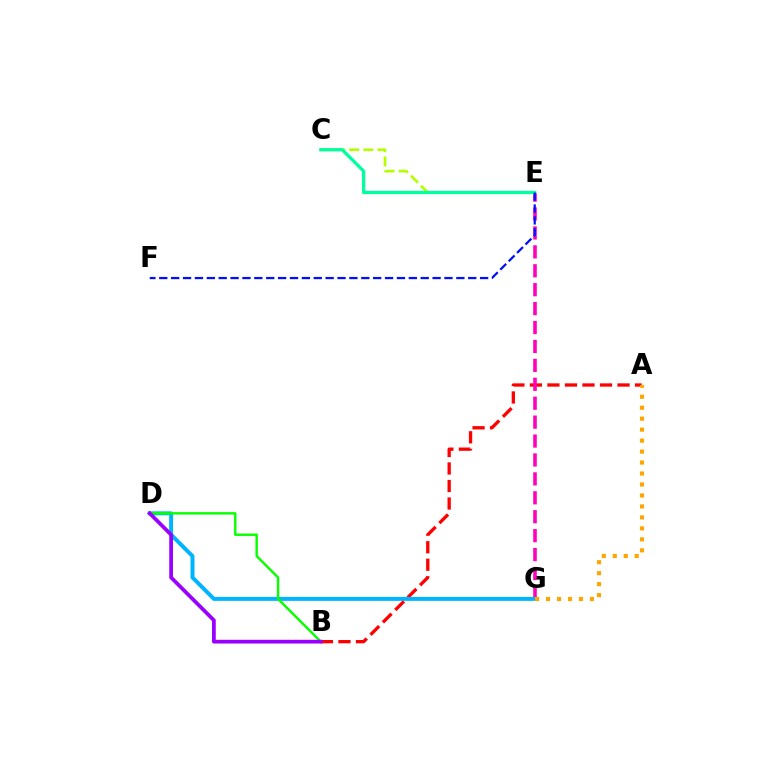{('A', 'B'): [{'color': '#ff0000', 'line_style': 'dashed', 'thickness': 2.38}], ('E', 'G'): [{'color': '#ff00bd', 'line_style': 'dashed', 'thickness': 2.57}], ('D', 'G'): [{'color': '#00b5ff', 'line_style': 'solid', 'thickness': 2.85}], ('A', 'G'): [{'color': '#ffa500', 'line_style': 'dotted', 'thickness': 2.98}], ('C', 'E'): [{'color': '#b3ff00', 'line_style': 'dashed', 'thickness': 1.93}, {'color': '#00ff9d', 'line_style': 'solid', 'thickness': 2.34}], ('B', 'D'): [{'color': '#08ff00', 'line_style': 'solid', 'thickness': 1.74}, {'color': '#9b00ff', 'line_style': 'solid', 'thickness': 2.7}], ('E', 'F'): [{'color': '#0010ff', 'line_style': 'dashed', 'thickness': 1.61}]}